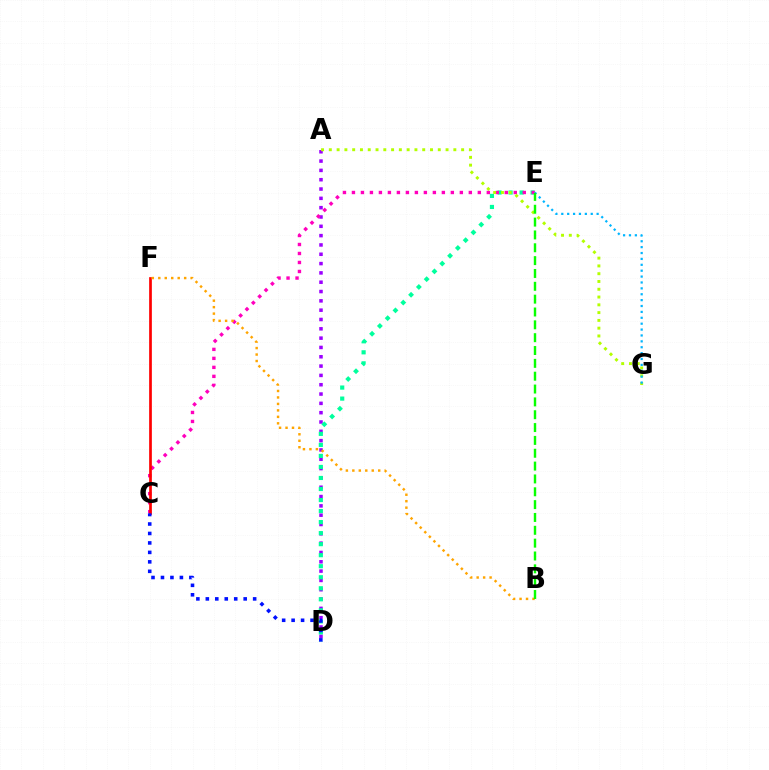{('A', 'D'): [{'color': '#9b00ff', 'line_style': 'dotted', 'thickness': 2.53}], ('D', 'E'): [{'color': '#00ff9d', 'line_style': 'dotted', 'thickness': 3.0}], ('C', 'E'): [{'color': '#ff00bd', 'line_style': 'dotted', 'thickness': 2.44}], ('C', 'F'): [{'color': '#ff0000', 'line_style': 'solid', 'thickness': 1.95}], ('C', 'D'): [{'color': '#0010ff', 'line_style': 'dotted', 'thickness': 2.57}], ('A', 'G'): [{'color': '#b3ff00', 'line_style': 'dotted', 'thickness': 2.11}], ('B', 'F'): [{'color': '#ffa500', 'line_style': 'dotted', 'thickness': 1.76}], ('E', 'G'): [{'color': '#00b5ff', 'line_style': 'dotted', 'thickness': 1.6}], ('B', 'E'): [{'color': '#08ff00', 'line_style': 'dashed', 'thickness': 1.74}]}